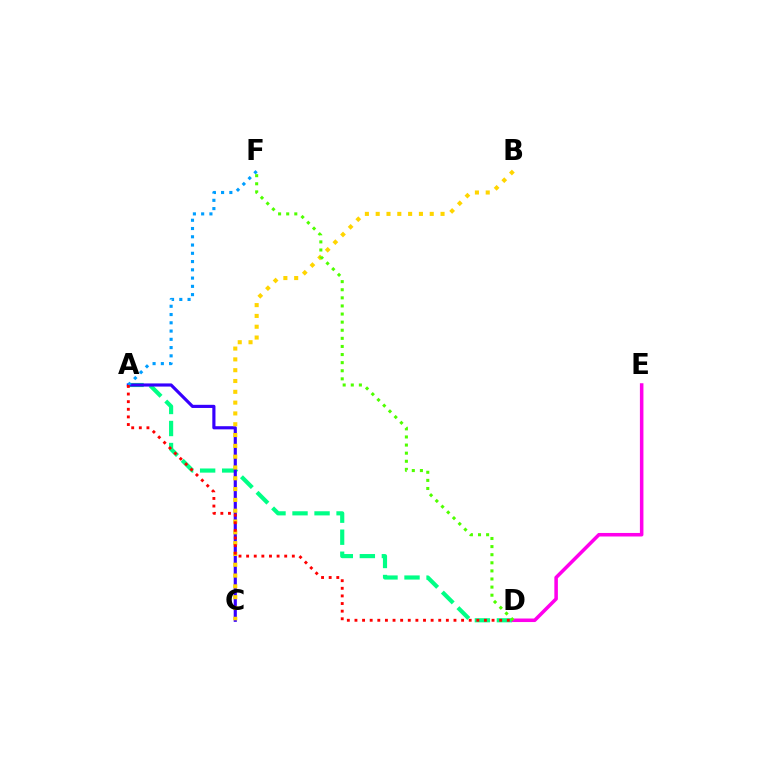{('A', 'D'): [{'color': '#00ff86', 'line_style': 'dashed', 'thickness': 2.99}, {'color': '#ff0000', 'line_style': 'dotted', 'thickness': 2.07}], ('A', 'C'): [{'color': '#3700ff', 'line_style': 'solid', 'thickness': 2.27}], ('D', 'E'): [{'color': '#ff00ed', 'line_style': 'solid', 'thickness': 2.54}], ('B', 'C'): [{'color': '#ffd500', 'line_style': 'dotted', 'thickness': 2.94}], ('A', 'F'): [{'color': '#009eff', 'line_style': 'dotted', 'thickness': 2.24}], ('D', 'F'): [{'color': '#4fff00', 'line_style': 'dotted', 'thickness': 2.2}]}